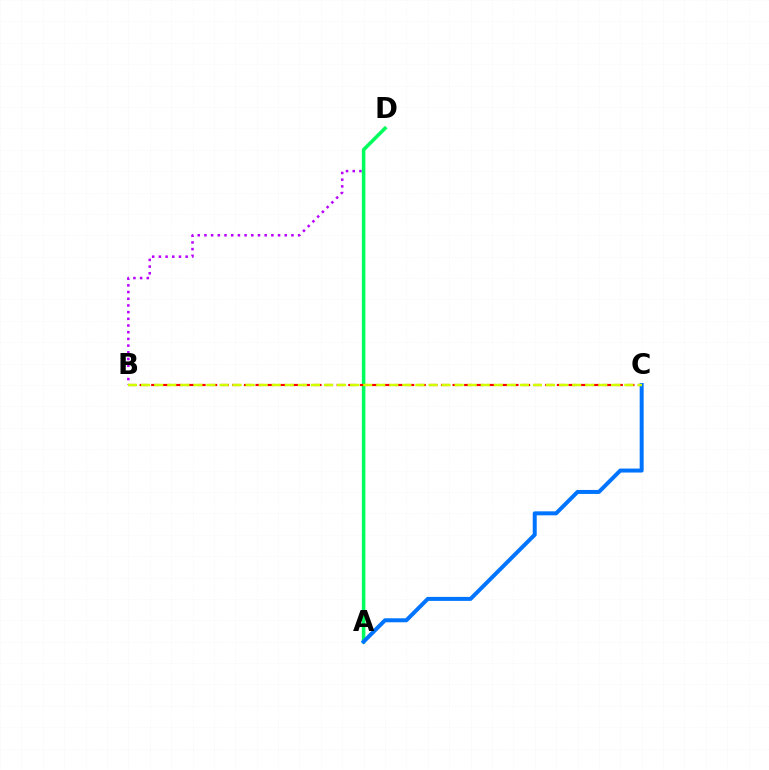{('B', 'D'): [{'color': '#b900ff', 'line_style': 'dotted', 'thickness': 1.82}], ('A', 'D'): [{'color': '#00ff5c', 'line_style': 'solid', 'thickness': 2.55}], ('B', 'C'): [{'color': '#ff0000', 'line_style': 'dashed', 'thickness': 1.57}, {'color': '#d1ff00', 'line_style': 'dashed', 'thickness': 1.77}], ('A', 'C'): [{'color': '#0074ff', 'line_style': 'solid', 'thickness': 2.87}]}